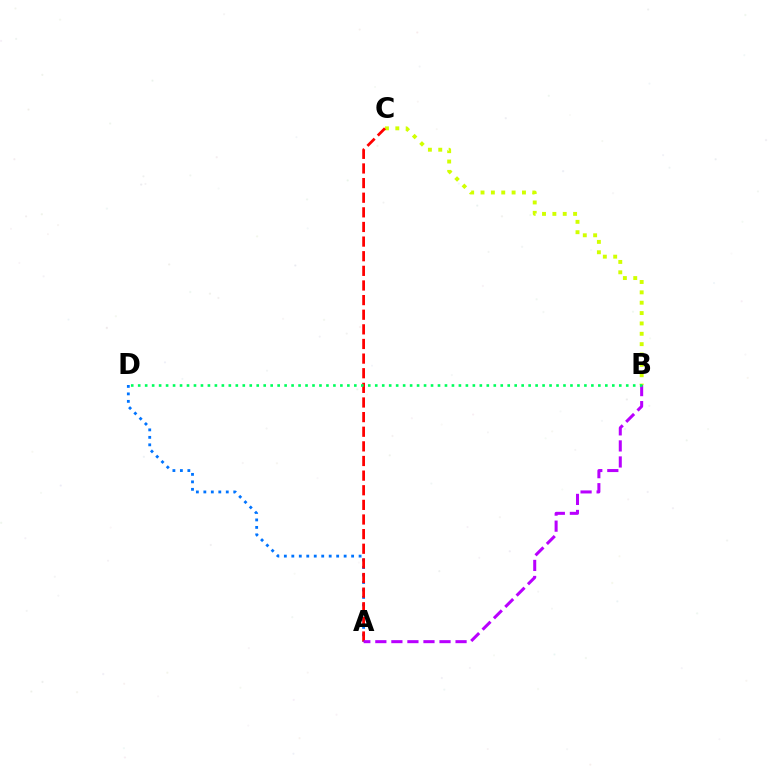{('B', 'C'): [{'color': '#d1ff00', 'line_style': 'dotted', 'thickness': 2.81}], ('A', 'D'): [{'color': '#0074ff', 'line_style': 'dotted', 'thickness': 2.03}], ('A', 'C'): [{'color': '#ff0000', 'line_style': 'dashed', 'thickness': 1.99}], ('A', 'B'): [{'color': '#b900ff', 'line_style': 'dashed', 'thickness': 2.18}], ('B', 'D'): [{'color': '#00ff5c', 'line_style': 'dotted', 'thickness': 1.89}]}